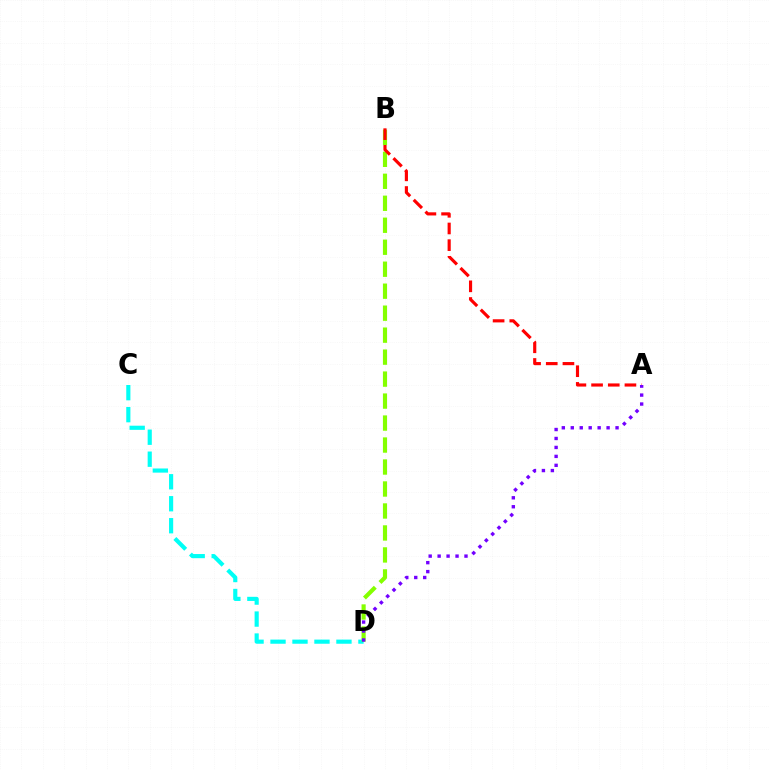{('C', 'D'): [{'color': '#00fff6', 'line_style': 'dashed', 'thickness': 2.99}], ('B', 'D'): [{'color': '#84ff00', 'line_style': 'dashed', 'thickness': 2.99}], ('A', 'B'): [{'color': '#ff0000', 'line_style': 'dashed', 'thickness': 2.27}], ('A', 'D'): [{'color': '#7200ff', 'line_style': 'dotted', 'thickness': 2.43}]}